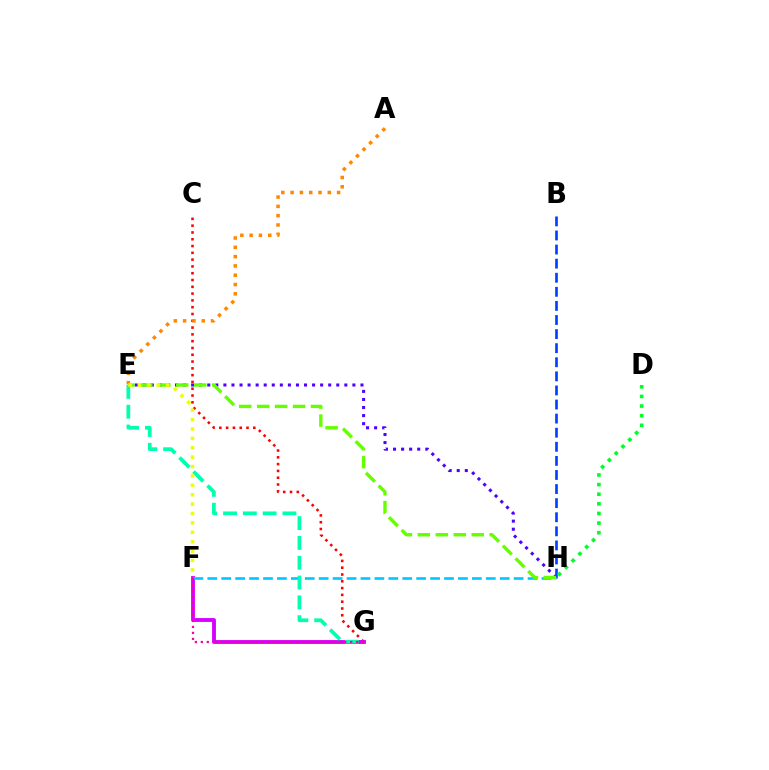{('E', 'H'): [{'color': '#4f00ff', 'line_style': 'dotted', 'thickness': 2.19}, {'color': '#66ff00', 'line_style': 'dashed', 'thickness': 2.44}], ('C', 'G'): [{'color': '#ff0000', 'line_style': 'dotted', 'thickness': 1.85}], ('F', 'G'): [{'color': '#d600ff', 'line_style': 'solid', 'thickness': 2.77}, {'color': '#ff00a0', 'line_style': 'dotted', 'thickness': 1.62}], ('B', 'H'): [{'color': '#003fff', 'line_style': 'dashed', 'thickness': 1.91}], ('F', 'H'): [{'color': '#00c7ff', 'line_style': 'dashed', 'thickness': 1.89}], ('E', 'G'): [{'color': '#00ffaf', 'line_style': 'dashed', 'thickness': 2.69}], ('A', 'E'): [{'color': '#ff8800', 'line_style': 'dotted', 'thickness': 2.53}], ('E', 'F'): [{'color': '#eeff00', 'line_style': 'dotted', 'thickness': 2.55}], ('D', 'H'): [{'color': '#00ff27', 'line_style': 'dotted', 'thickness': 2.61}]}